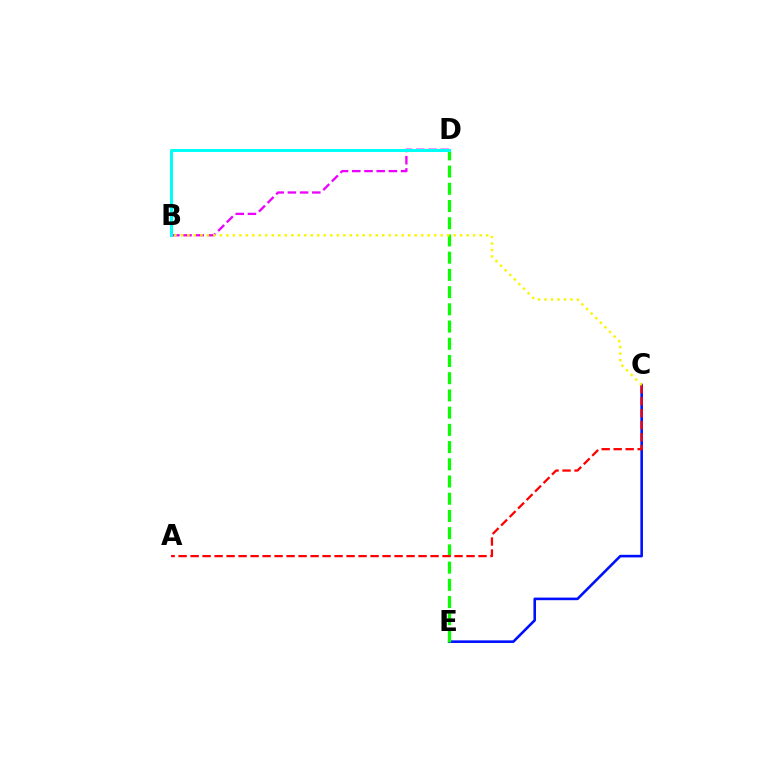{('C', 'E'): [{'color': '#0010ff', 'line_style': 'solid', 'thickness': 1.87}], ('D', 'E'): [{'color': '#08ff00', 'line_style': 'dashed', 'thickness': 2.34}], ('B', 'D'): [{'color': '#ee00ff', 'line_style': 'dashed', 'thickness': 1.66}, {'color': '#00fff6', 'line_style': 'solid', 'thickness': 2.16}], ('A', 'C'): [{'color': '#ff0000', 'line_style': 'dashed', 'thickness': 1.63}], ('B', 'C'): [{'color': '#fcf500', 'line_style': 'dotted', 'thickness': 1.76}]}